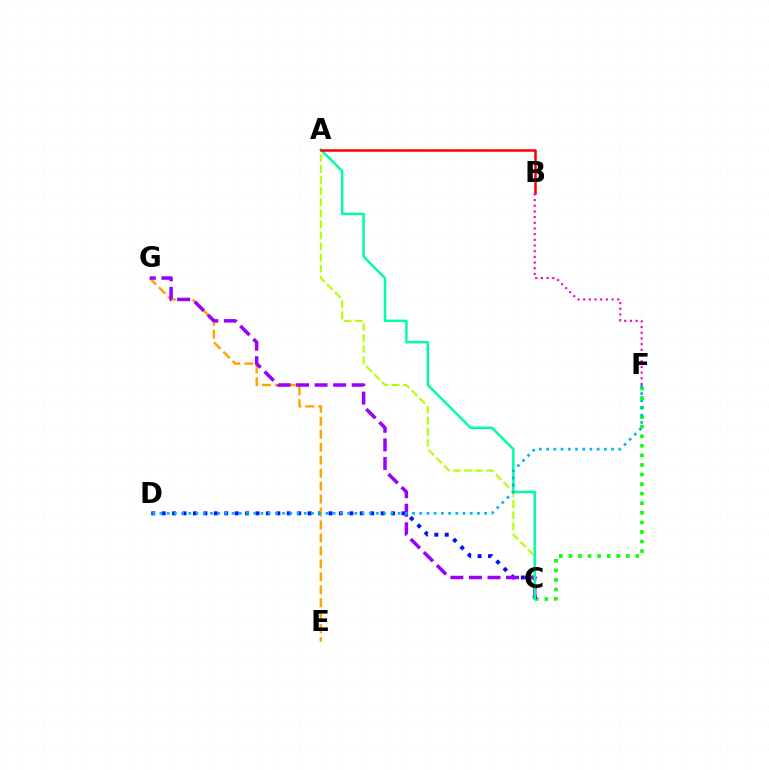{('C', 'F'): [{'color': '#08ff00', 'line_style': 'dotted', 'thickness': 2.6}], ('C', 'D'): [{'color': '#0010ff', 'line_style': 'dotted', 'thickness': 2.83}], ('A', 'C'): [{'color': '#b3ff00', 'line_style': 'dashed', 'thickness': 1.5}, {'color': '#00ff9d', 'line_style': 'solid', 'thickness': 1.78}], ('E', 'G'): [{'color': '#ffa500', 'line_style': 'dashed', 'thickness': 1.76}], ('C', 'G'): [{'color': '#9b00ff', 'line_style': 'dashed', 'thickness': 2.52}], ('A', 'B'): [{'color': '#ff0000', 'line_style': 'solid', 'thickness': 1.82}], ('D', 'F'): [{'color': '#00b5ff', 'line_style': 'dotted', 'thickness': 1.96}], ('B', 'F'): [{'color': '#ff00bd', 'line_style': 'dotted', 'thickness': 1.54}]}